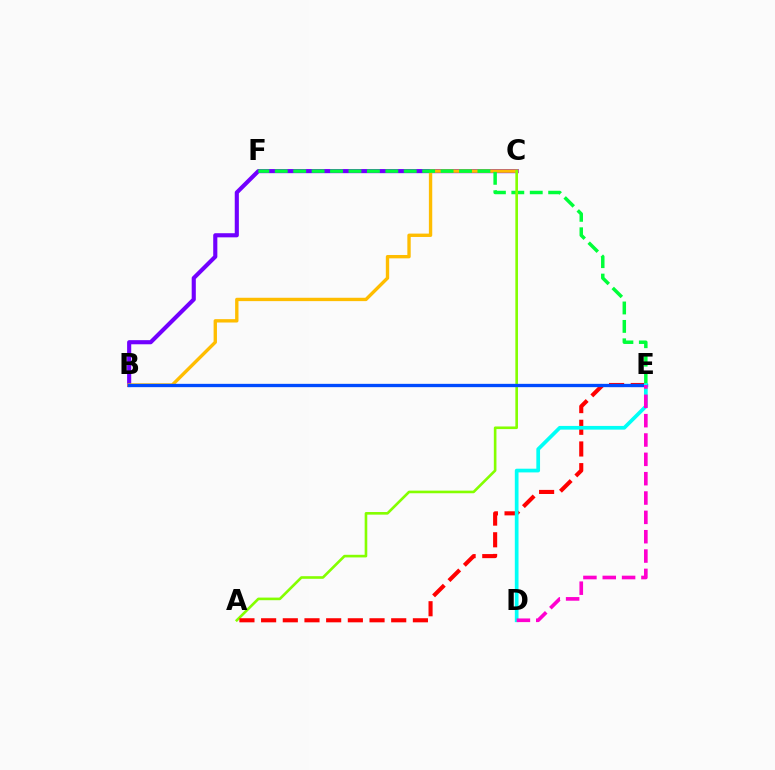{('B', 'C'): [{'color': '#7200ff', 'line_style': 'solid', 'thickness': 2.97}, {'color': '#ffbd00', 'line_style': 'solid', 'thickness': 2.42}], ('E', 'F'): [{'color': '#00ff39', 'line_style': 'dashed', 'thickness': 2.5}], ('A', 'C'): [{'color': '#84ff00', 'line_style': 'solid', 'thickness': 1.89}], ('A', 'E'): [{'color': '#ff0000', 'line_style': 'dashed', 'thickness': 2.95}], ('B', 'E'): [{'color': '#004bff', 'line_style': 'solid', 'thickness': 2.39}], ('D', 'E'): [{'color': '#00fff6', 'line_style': 'solid', 'thickness': 2.67}, {'color': '#ff00cf', 'line_style': 'dashed', 'thickness': 2.63}]}